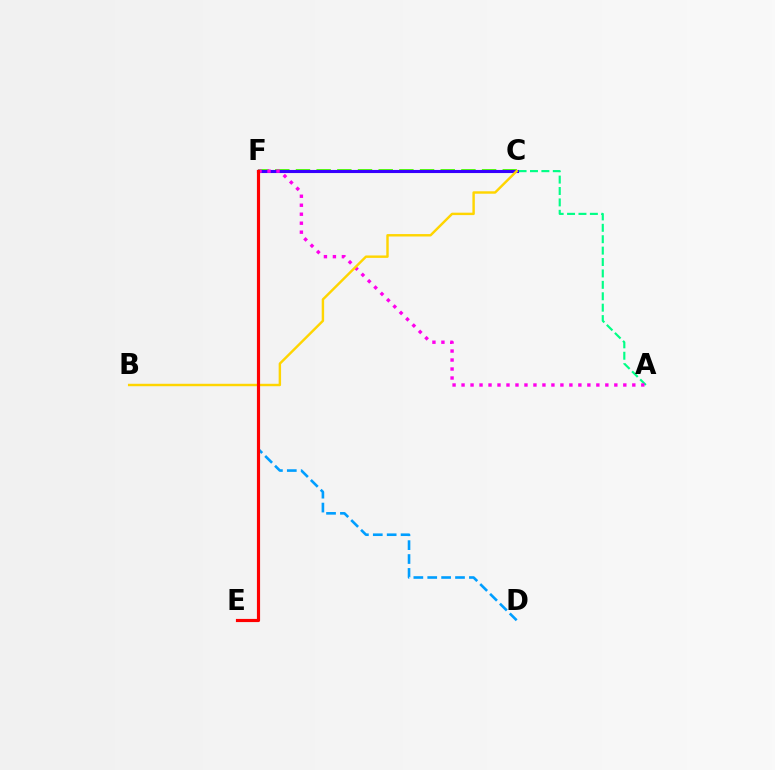{('D', 'F'): [{'color': '#009eff', 'line_style': 'dashed', 'thickness': 1.89}], ('C', 'F'): [{'color': '#4fff00', 'line_style': 'dashed', 'thickness': 2.81}, {'color': '#3700ff', 'line_style': 'solid', 'thickness': 2.23}], ('A', 'F'): [{'color': '#00ff86', 'line_style': 'dashed', 'thickness': 1.55}, {'color': '#ff00ed', 'line_style': 'dotted', 'thickness': 2.44}], ('B', 'C'): [{'color': '#ffd500', 'line_style': 'solid', 'thickness': 1.75}], ('E', 'F'): [{'color': '#ff0000', 'line_style': 'solid', 'thickness': 2.27}]}